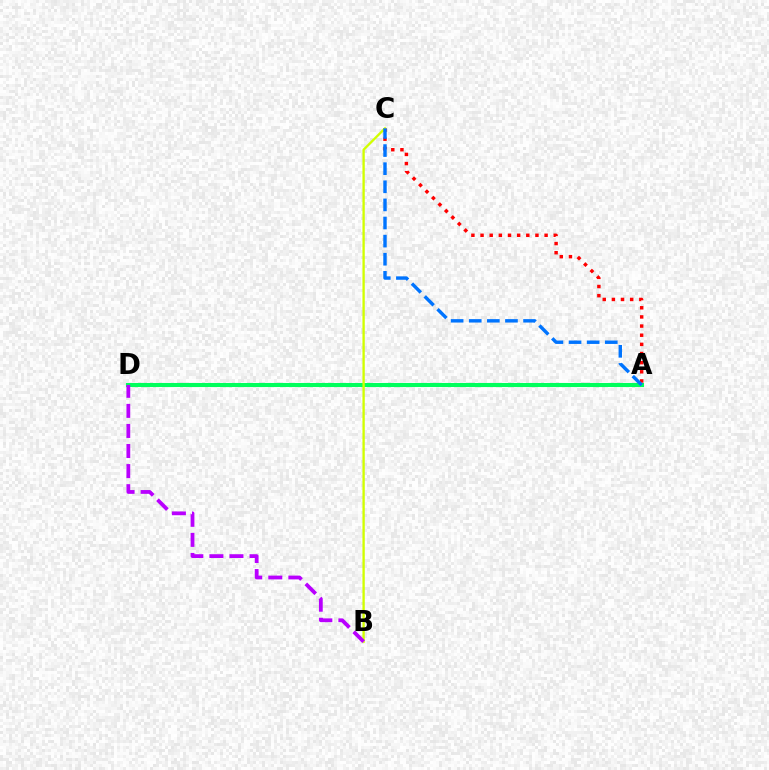{('A', 'D'): [{'color': '#00ff5c', 'line_style': 'solid', 'thickness': 2.93}], ('A', 'C'): [{'color': '#ff0000', 'line_style': 'dotted', 'thickness': 2.49}, {'color': '#0074ff', 'line_style': 'dashed', 'thickness': 2.46}], ('B', 'C'): [{'color': '#d1ff00', 'line_style': 'solid', 'thickness': 1.68}], ('B', 'D'): [{'color': '#b900ff', 'line_style': 'dashed', 'thickness': 2.73}]}